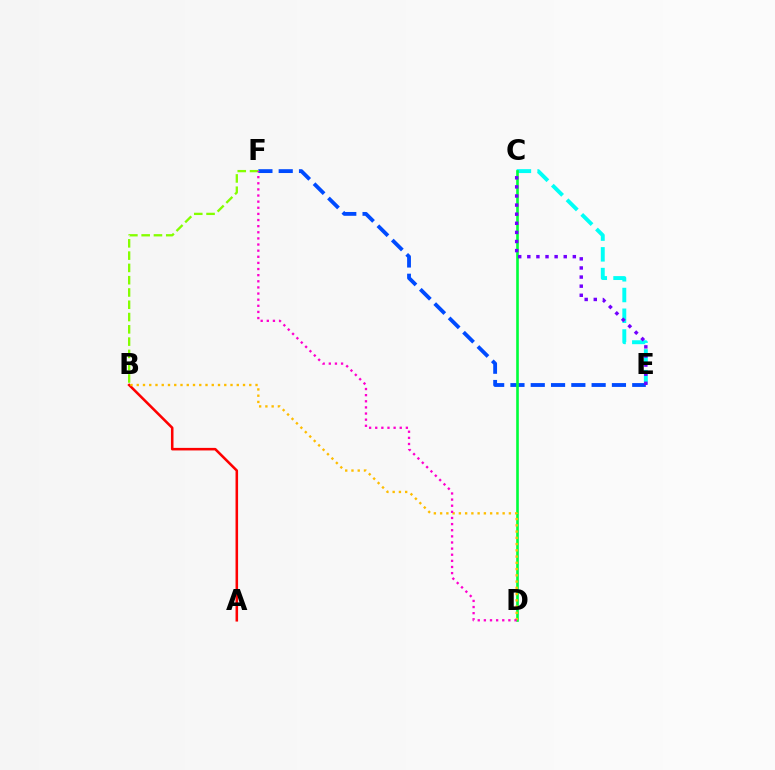{('C', 'E'): [{'color': '#00fff6', 'line_style': 'dashed', 'thickness': 2.82}, {'color': '#7200ff', 'line_style': 'dotted', 'thickness': 2.47}], ('A', 'B'): [{'color': '#ff0000', 'line_style': 'solid', 'thickness': 1.84}], ('E', 'F'): [{'color': '#004bff', 'line_style': 'dashed', 'thickness': 2.76}], ('C', 'D'): [{'color': '#00ff39', 'line_style': 'solid', 'thickness': 1.9}], ('B', 'F'): [{'color': '#84ff00', 'line_style': 'dashed', 'thickness': 1.67}], ('B', 'D'): [{'color': '#ffbd00', 'line_style': 'dotted', 'thickness': 1.7}], ('D', 'F'): [{'color': '#ff00cf', 'line_style': 'dotted', 'thickness': 1.66}]}